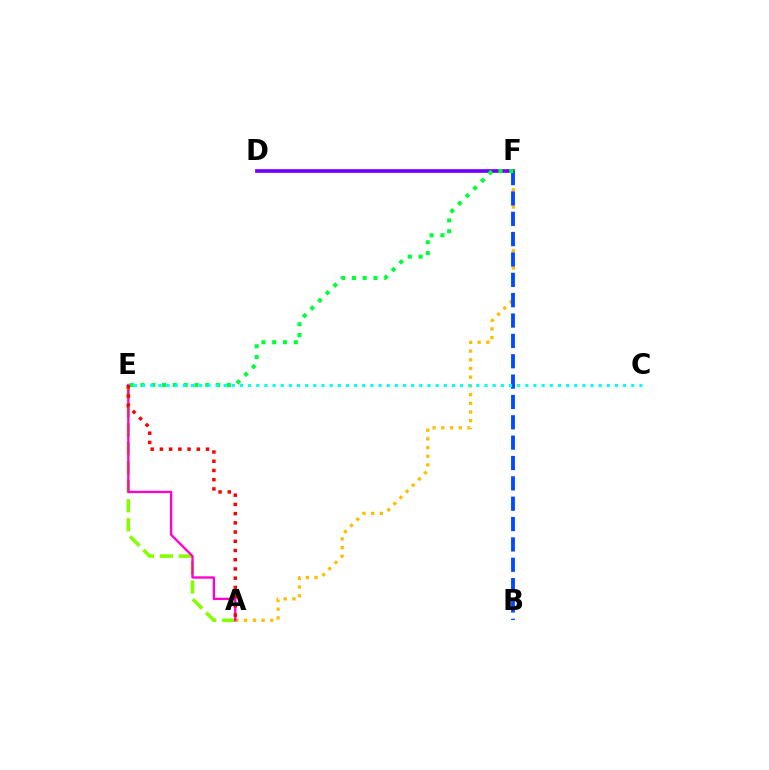{('D', 'F'): [{'color': '#7200ff', 'line_style': 'solid', 'thickness': 2.65}], ('A', 'F'): [{'color': '#ffbd00', 'line_style': 'dotted', 'thickness': 2.37}], ('B', 'F'): [{'color': '#004bff', 'line_style': 'dashed', 'thickness': 2.76}], ('E', 'F'): [{'color': '#00ff39', 'line_style': 'dotted', 'thickness': 2.93}], ('A', 'E'): [{'color': '#84ff00', 'line_style': 'dashed', 'thickness': 2.58}, {'color': '#ff00cf', 'line_style': 'solid', 'thickness': 1.69}, {'color': '#ff0000', 'line_style': 'dotted', 'thickness': 2.51}], ('C', 'E'): [{'color': '#00fff6', 'line_style': 'dotted', 'thickness': 2.22}]}